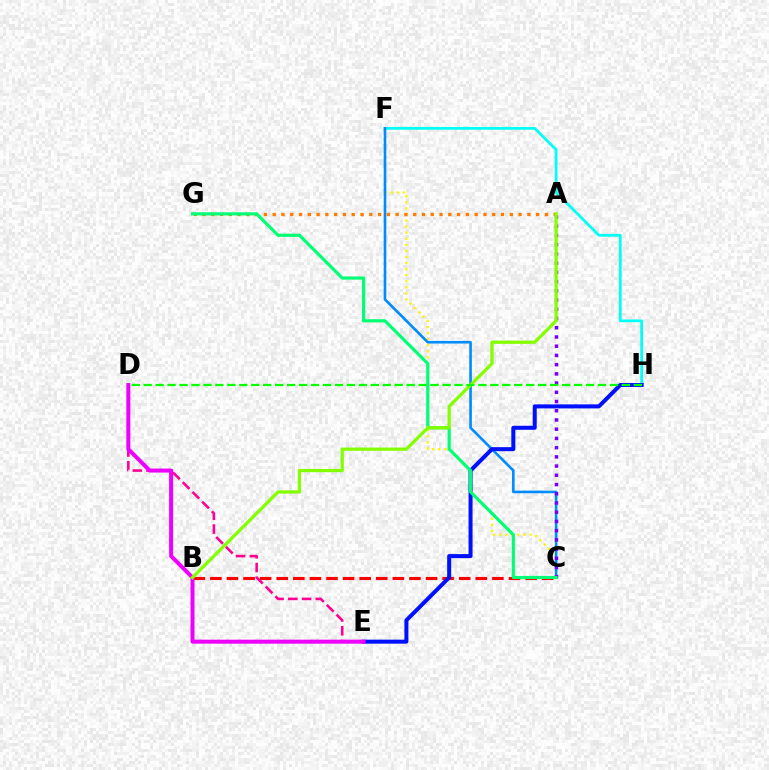{('B', 'C'): [{'color': '#ff0000', 'line_style': 'dashed', 'thickness': 2.25}], ('F', 'H'): [{'color': '#00fff6', 'line_style': 'solid', 'thickness': 1.99}], ('D', 'E'): [{'color': '#ff0094', 'line_style': 'dashed', 'thickness': 1.87}, {'color': '#ee00ff', 'line_style': 'solid', 'thickness': 2.89}], ('C', 'F'): [{'color': '#fcf500', 'line_style': 'dotted', 'thickness': 1.65}, {'color': '#008cff', 'line_style': 'solid', 'thickness': 1.89}], ('A', 'G'): [{'color': '#ff7c00', 'line_style': 'dotted', 'thickness': 2.39}], ('E', 'H'): [{'color': '#0010ff', 'line_style': 'solid', 'thickness': 2.89}], ('A', 'C'): [{'color': '#7200ff', 'line_style': 'dotted', 'thickness': 2.51}], ('C', 'G'): [{'color': '#00ff74', 'line_style': 'solid', 'thickness': 2.29}], ('A', 'B'): [{'color': '#84ff00', 'line_style': 'solid', 'thickness': 2.34}], ('D', 'H'): [{'color': '#08ff00', 'line_style': 'dashed', 'thickness': 1.62}]}